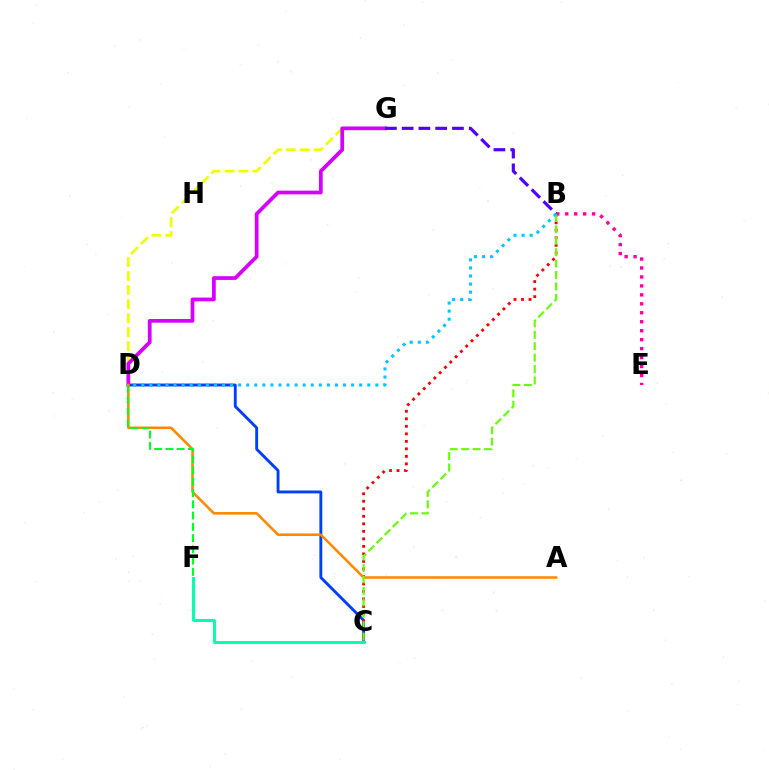{('C', 'D'): [{'color': '#003fff', 'line_style': 'solid', 'thickness': 2.07}], ('B', 'E'): [{'color': '#ff00a0', 'line_style': 'dotted', 'thickness': 2.43}], ('D', 'G'): [{'color': '#eeff00', 'line_style': 'dashed', 'thickness': 1.91}, {'color': '#d600ff', 'line_style': 'solid', 'thickness': 2.69}], ('C', 'F'): [{'color': '#00ffaf', 'line_style': 'solid', 'thickness': 2.11}], ('B', 'C'): [{'color': '#ff0000', 'line_style': 'dotted', 'thickness': 2.04}, {'color': '#66ff00', 'line_style': 'dashed', 'thickness': 1.55}], ('B', 'G'): [{'color': '#4f00ff', 'line_style': 'dashed', 'thickness': 2.28}], ('A', 'D'): [{'color': '#ff8800', 'line_style': 'solid', 'thickness': 1.84}], ('D', 'F'): [{'color': '#00ff27', 'line_style': 'dashed', 'thickness': 1.53}], ('B', 'D'): [{'color': '#00c7ff', 'line_style': 'dotted', 'thickness': 2.19}]}